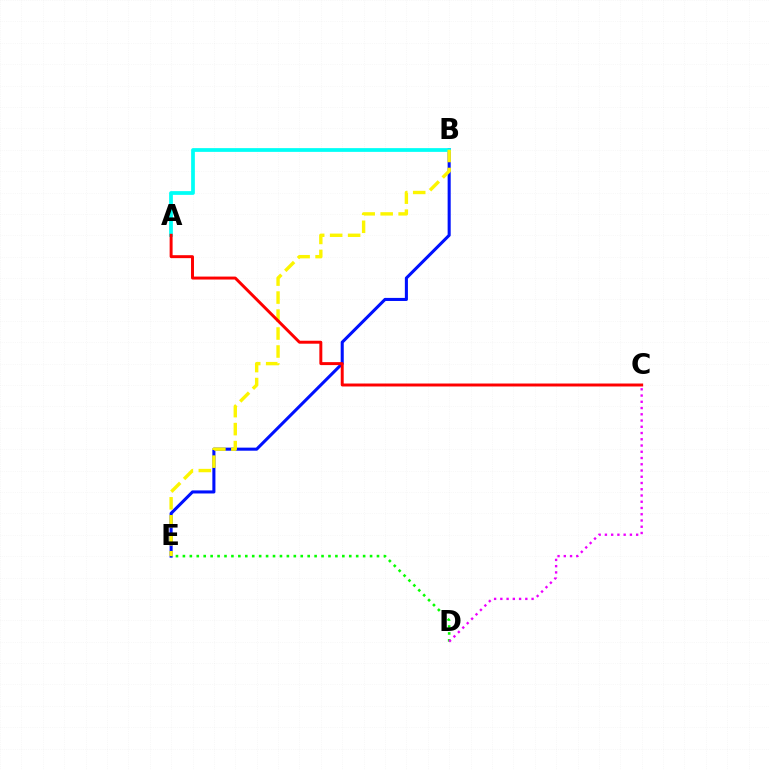{('B', 'E'): [{'color': '#0010ff', 'line_style': 'solid', 'thickness': 2.21}, {'color': '#fcf500', 'line_style': 'dashed', 'thickness': 2.44}], ('D', 'E'): [{'color': '#08ff00', 'line_style': 'dotted', 'thickness': 1.88}], ('A', 'B'): [{'color': '#00fff6', 'line_style': 'solid', 'thickness': 2.69}], ('C', 'D'): [{'color': '#ee00ff', 'line_style': 'dotted', 'thickness': 1.7}], ('A', 'C'): [{'color': '#ff0000', 'line_style': 'solid', 'thickness': 2.13}]}